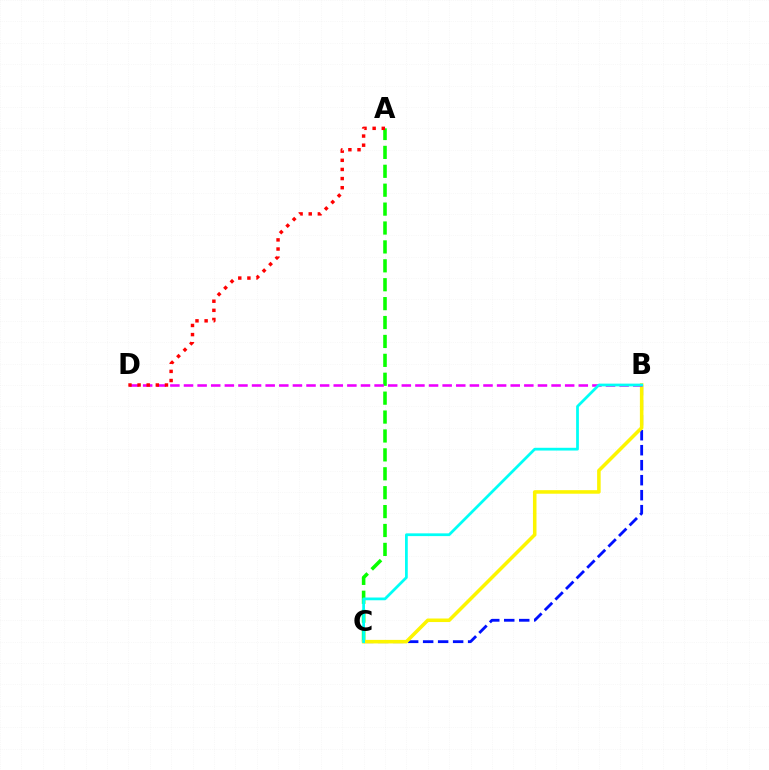{('A', 'C'): [{'color': '#08ff00', 'line_style': 'dashed', 'thickness': 2.57}], ('B', 'C'): [{'color': '#0010ff', 'line_style': 'dashed', 'thickness': 2.04}, {'color': '#fcf500', 'line_style': 'solid', 'thickness': 2.55}, {'color': '#00fff6', 'line_style': 'solid', 'thickness': 1.98}], ('B', 'D'): [{'color': '#ee00ff', 'line_style': 'dashed', 'thickness': 1.85}], ('A', 'D'): [{'color': '#ff0000', 'line_style': 'dotted', 'thickness': 2.48}]}